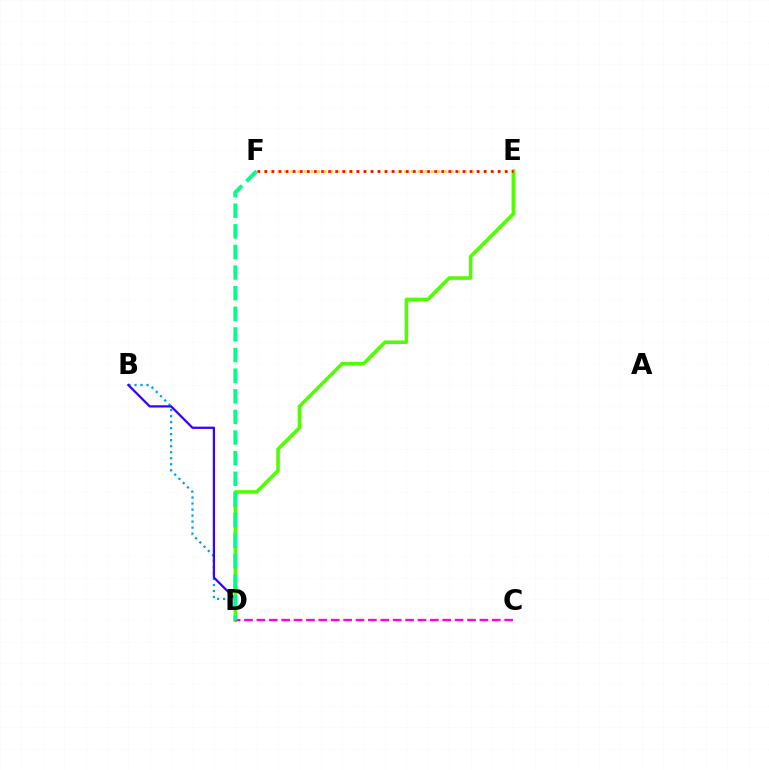{('E', 'F'): [{'color': '#ffd500', 'line_style': 'dotted', 'thickness': 1.81}, {'color': '#ff0000', 'line_style': 'dotted', 'thickness': 1.92}], ('B', 'D'): [{'color': '#009eff', 'line_style': 'dotted', 'thickness': 1.64}, {'color': '#3700ff', 'line_style': 'solid', 'thickness': 1.62}], ('D', 'E'): [{'color': '#4fff00', 'line_style': 'solid', 'thickness': 2.57}], ('C', 'D'): [{'color': '#ff00ed', 'line_style': 'dashed', 'thickness': 1.68}], ('D', 'F'): [{'color': '#00ff86', 'line_style': 'dashed', 'thickness': 2.8}]}